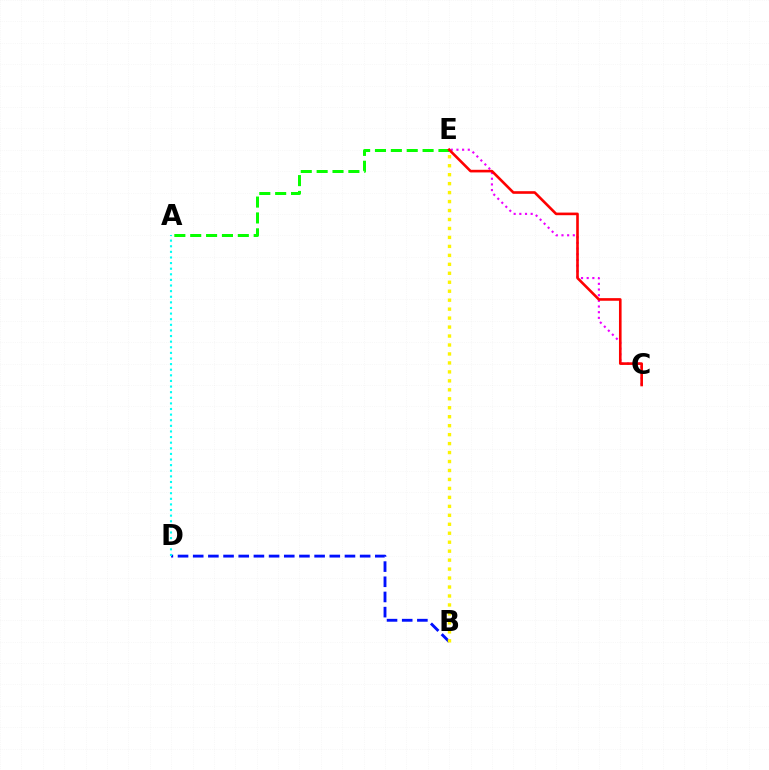{('B', 'D'): [{'color': '#0010ff', 'line_style': 'dashed', 'thickness': 2.06}], ('C', 'E'): [{'color': '#ee00ff', 'line_style': 'dotted', 'thickness': 1.54}, {'color': '#ff0000', 'line_style': 'solid', 'thickness': 1.89}], ('A', 'E'): [{'color': '#08ff00', 'line_style': 'dashed', 'thickness': 2.16}], ('B', 'E'): [{'color': '#fcf500', 'line_style': 'dotted', 'thickness': 2.44}], ('A', 'D'): [{'color': '#00fff6', 'line_style': 'dotted', 'thickness': 1.52}]}